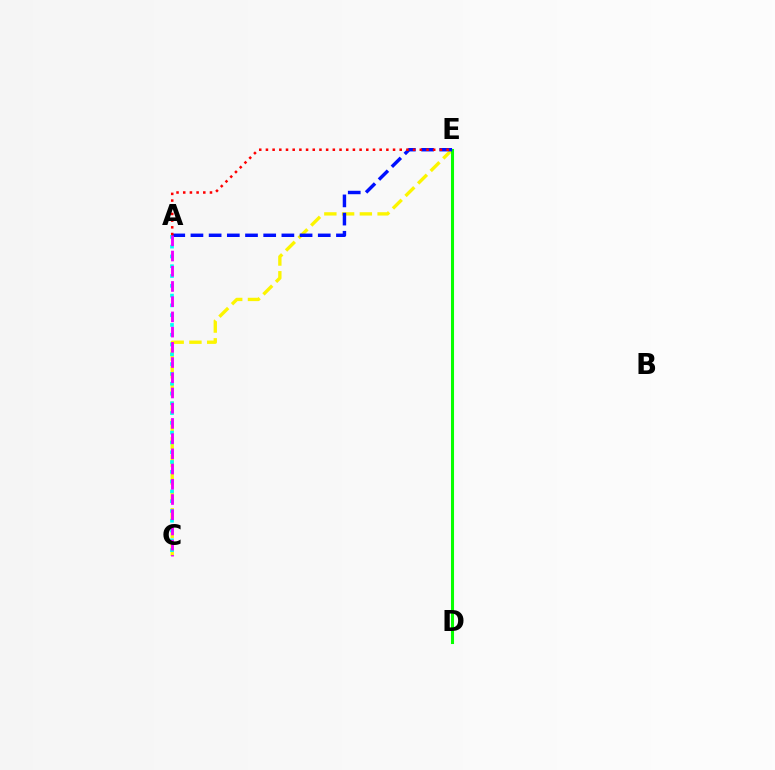{('C', 'E'): [{'color': '#fcf500', 'line_style': 'dashed', 'thickness': 2.41}], ('D', 'E'): [{'color': '#08ff00', 'line_style': 'solid', 'thickness': 2.21}], ('A', 'C'): [{'color': '#00fff6', 'line_style': 'dotted', 'thickness': 2.66}, {'color': '#ee00ff', 'line_style': 'dashed', 'thickness': 2.07}], ('A', 'E'): [{'color': '#0010ff', 'line_style': 'dashed', 'thickness': 2.47}, {'color': '#ff0000', 'line_style': 'dotted', 'thickness': 1.82}]}